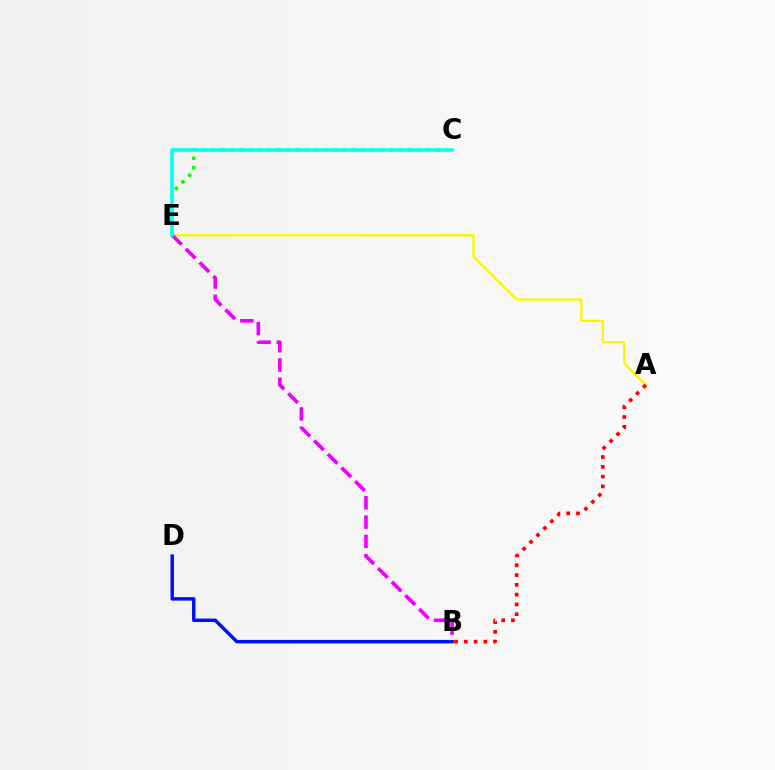{('C', 'E'): [{'color': '#08ff00', 'line_style': 'dotted', 'thickness': 2.54}, {'color': '#00fff6', 'line_style': 'solid', 'thickness': 2.56}], ('A', 'E'): [{'color': '#fcf500', 'line_style': 'solid', 'thickness': 1.64}], ('B', 'E'): [{'color': '#ee00ff', 'line_style': 'dashed', 'thickness': 2.62}], ('B', 'D'): [{'color': '#0010ff', 'line_style': 'solid', 'thickness': 2.5}], ('A', 'B'): [{'color': '#ff0000', 'line_style': 'dotted', 'thickness': 2.66}]}